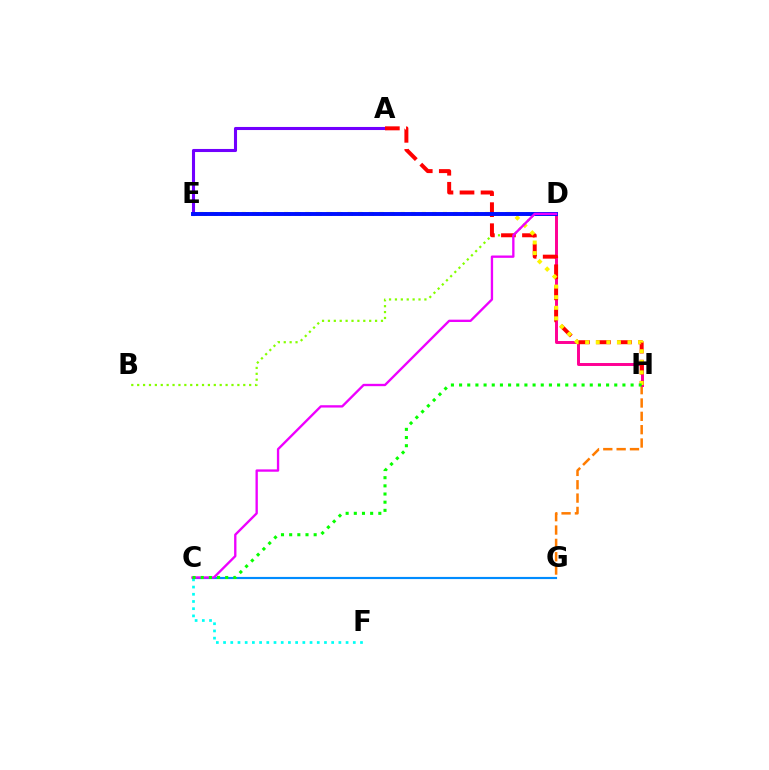{('B', 'D'): [{'color': '#84ff00', 'line_style': 'dotted', 'thickness': 1.6}], ('C', 'F'): [{'color': '#00fff6', 'line_style': 'dotted', 'thickness': 1.96}], ('D', 'E'): [{'color': '#00ff74', 'line_style': 'dotted', 'thickness': 2.83}, {'color': '#0010ff', 'line_style': 'solid', 'thickness': 2.83}], ('C', 'G'): [{'color': '#008cff', 'line_style': 'solid', 'thickness': 1.56}], ('G', 'H'): [{'color': '#ff7c00', 'line_style': 'dashed', 'thickness': 1.81}], ('D', 'H'): [{'color': '#ff0094', 'line_style': 'solid', 'thickness': 2.13}], ('A', 'E'): [{'color': '#7200ff', 'line_style': 'solid', 'thickness': 2.22}], ('A', 'H'): [{'color': '#ff0000', 'line_style': 'dashed', 'thickness': 2.86}], ('E', 'H'): [{'color': '#fcf500', 'line_style': 'dotted', 'thickness': 2.88}], ('C', 'D'): [{'color': '#ee00ff', 'line_style': 'solid', 'thickness': 1.68}], ('C', 'H'): [{'color': '#08ff00', 'line_style': 'dotted', 'thickness': 2.22}]}